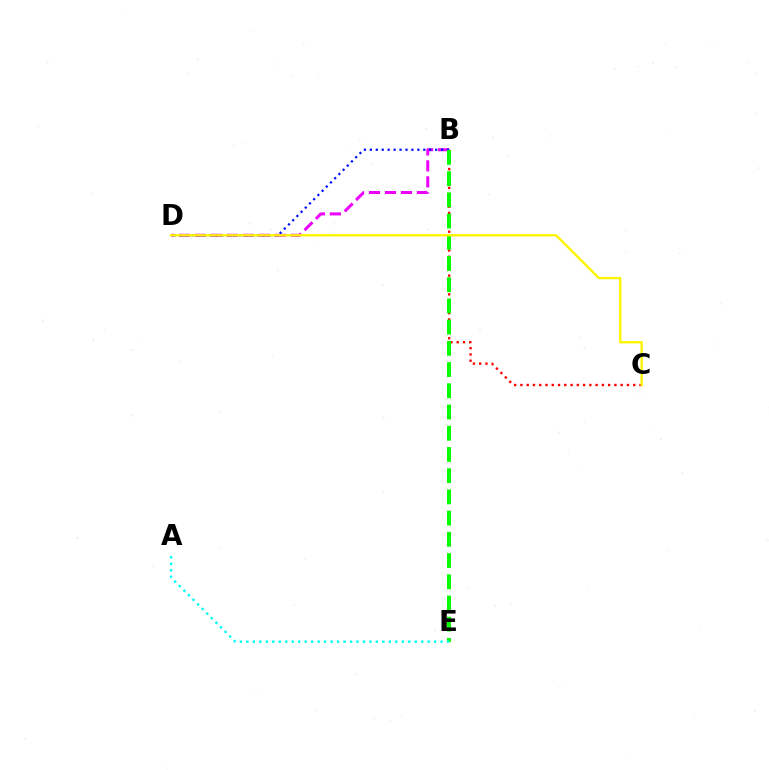{('B', 'D'): [{'color': '#ee00ff', 'line_style': 'dashed', 'thickness': 2.17}, {'color': '#0010ff', 'line_style': 'dotted', 'thickness': 1.61}], ('B', 'C'): [{'color': '#ff0000', 'line_style': 'dotted', 'thickness': 1.7}], ('B', 'E'): [{'color': '#08ff00', 'line_style': 'dashed', 'thickness': 2.88}], ('C', 'D'): [{'color': '#fcf500', 'line_style': 'solid', 'thickness': 1.69}], ('A', 'E'): [{'color': '#00fff6', 'line_style': 'dotted', 'thickness': 1.76}]}